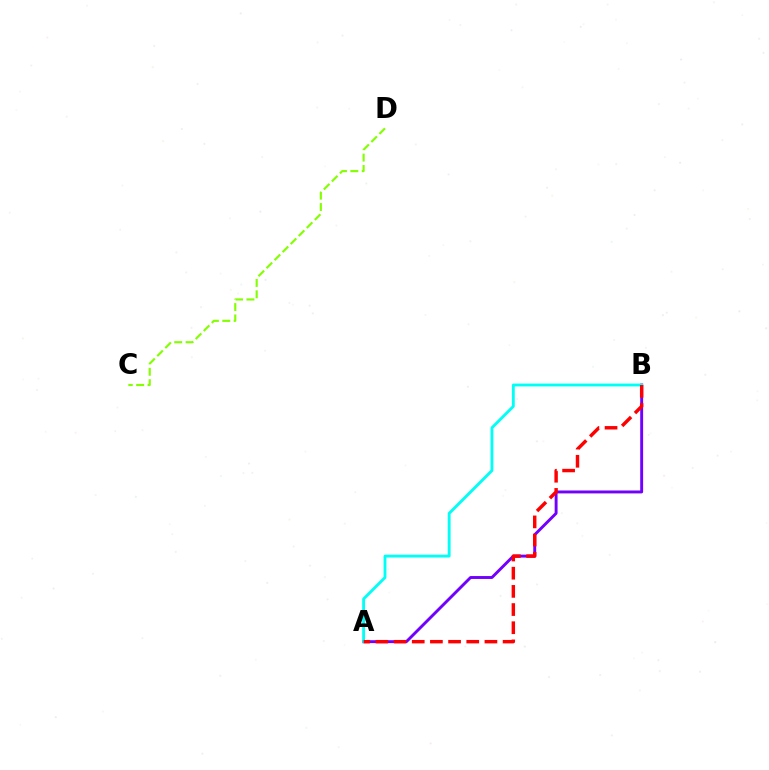{('A', 'B'): [{'color': '#7200ff', 'line_style': 'solid', 'thickness': 2.1}, {'color': '#00fff6', 'line_style': 'solid', 'thickness': 2.06}, {'color': '#ff0000', 'line_style': 'dashed', 'thickness': 2.47}], ('C', 'D'): [{'color': '#84ff00', 'line_style': 'dashed', 'thickness': 1.55}]}